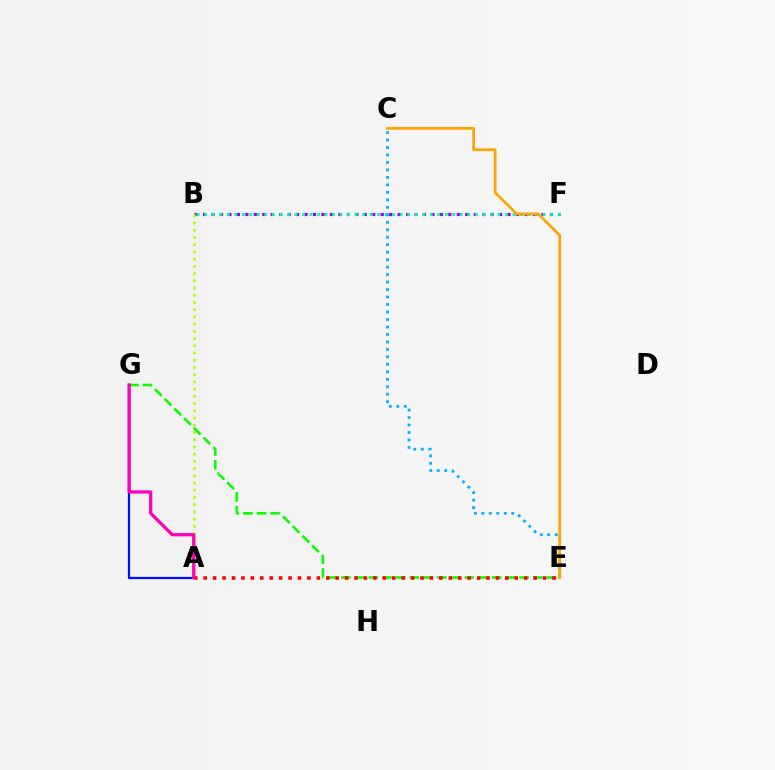{('B', 'F'): [{'color': '#9b00ff', 'line_style': 'dotted', 'thickness': 2.3}, {'color': '#00ff9d', 'line_style': 'dotted', 'thickness': 2.04}], ('A', 'B'): [{'color': '#b3ff00', 'line_style': 'dotted', 'thickness': 1.96}], ('C', 'E'): [{'color': '#00b5ff', 'line_style': 'dotted', 'thickness': 2.03}, {'color': '#ffa500', 'line_style': 'solid', 'thickness': 1.99}], ('A', 'G'): [{'color': '#0010ff', 'line_style': 'solid', 'thickness': 1.62}, {'color': '#ff00bd', 'line_style': 'solid', 'thickness': 2.35}], ('E', 'G'): [{'color': '#08ff00', 'line_style': 'dashed', 'thickness': 1.86}], ('A', 'E'): [{'color': '#ff0000', 'line_style': 'dotted', 'thickness': 2.56}]}